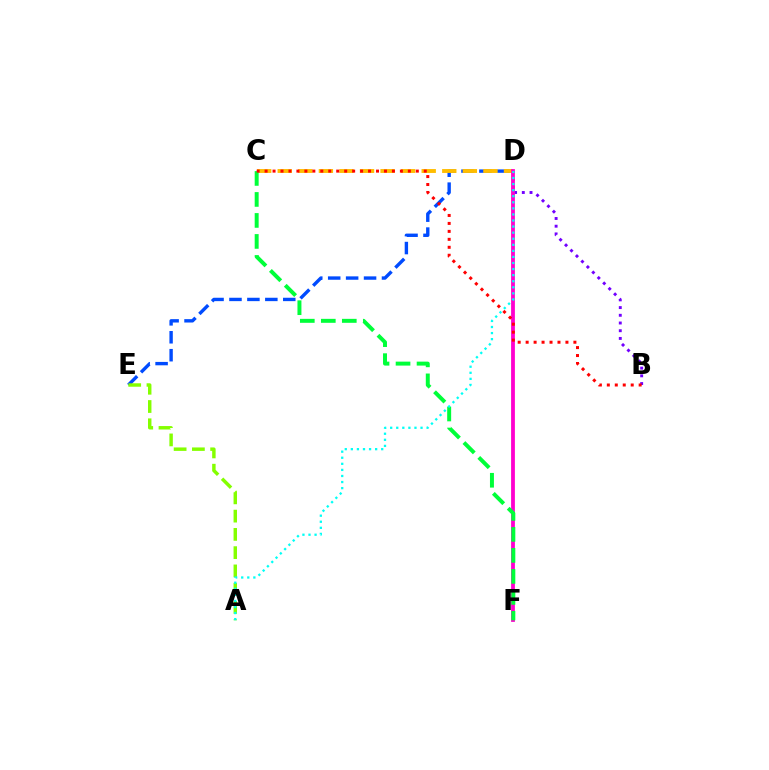{('D', 'E'): [{'color': '#004bff', 'line_style': 'dashed', 'thickness': 2.44}], ('B', 'D'): [{'color': '#7200ff', 'line_style': 'dotted', 'thickness': 2.1}], ('C', 'D'): [{'color': '#ffbd00', 'line_style': 'dashed', 'thickness': 2.79}], ('A', 'E'): [{'color': '#84ff00', 'line_style': 'dashed', 'thickness': 2.48}], ('D', 'F'): [{'color': '#ff00cf', 'line_style': 'solid', 'thickness': 2.73}], ('C', 'F'): [{'color': '#00ff39', 'line_style': 'dashed', 'thickness': 2.85}], ('A', 'D'): [{'color': '#00fff6', 'line_style': 'dotted', 'thickness': 1.65}], ('B', 'C'): [{'color': '#ff0000', 'line_style': 'dotted', 'thickness': 2.16}]}